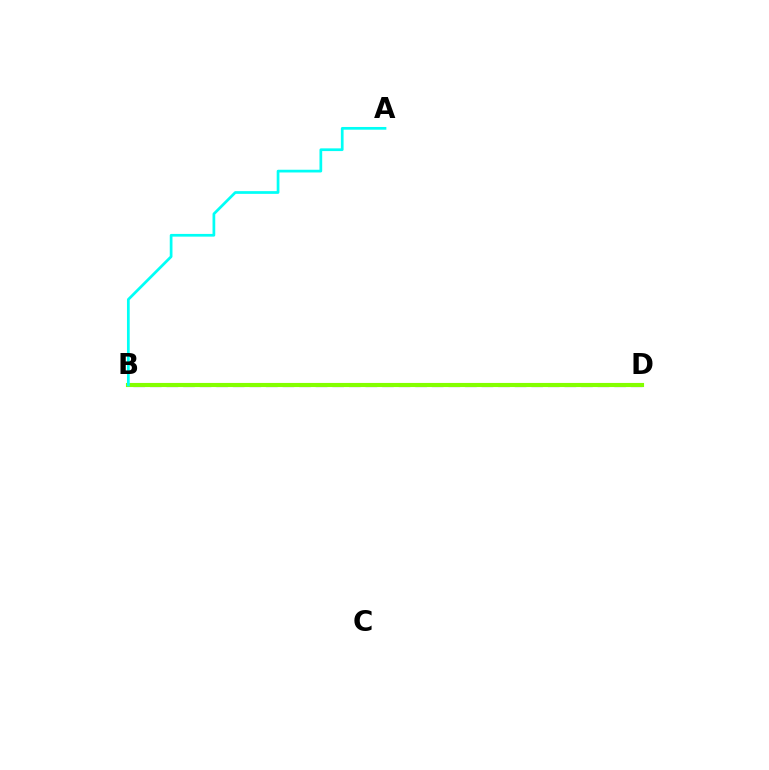{('B', 'D'): [{'color': '#ff0000', 'line_style': 'dotted', 'thickness': 2.7}, {'color': '#7200ff', 'line_style': 'dashed', 'thickness': 2.25}, {'color': '#84ff00', 'line_style': 'solid', 'thickness': 2.97}], ('A', 'B'): [{'color': '#00fff6', 'line_style': 'solid', 'thickness': 1.96}]}